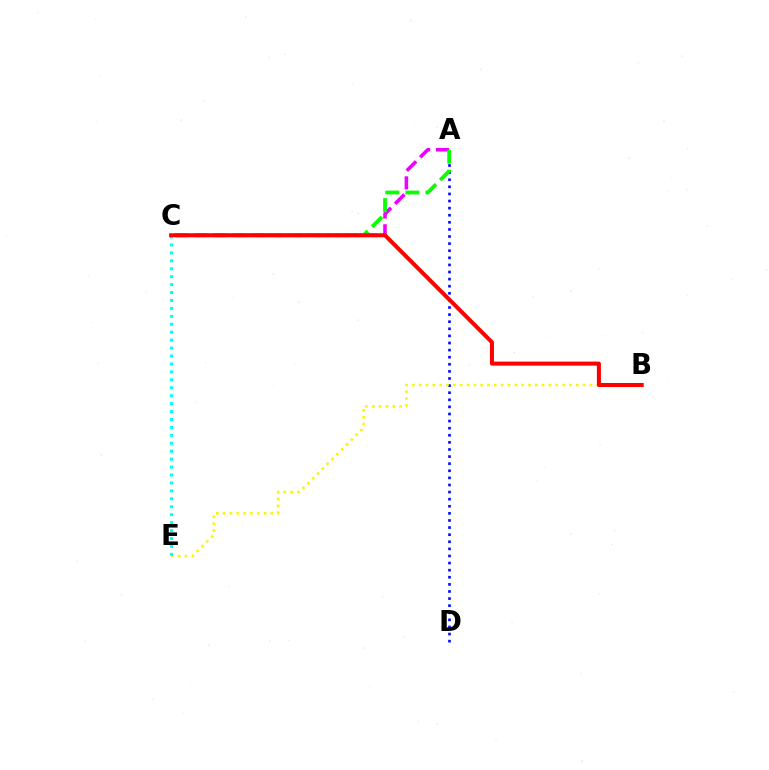{('A', 'D'): [{'color': '#0010ff', 'line_style': 'dotted', 'thickness': 1.93}], ('A', 'C'): [{'color': '#ee00ff', 'line_style': 'dashed', 'thickness': 2.57}, {'color': '#08ff00', 'line_style': 'dashed', 'thickness': 2.72}], ('B', 'E'): [{'color': '#fcf500', 'line_style': 'dotted', 'thickness': 1.86}], ('C', 'E'): [{'color': '#00fff6', 'line_style': 'dotted', 'thickness': 2.16}], ('B', 'C'): [{'color': '#ff0000', 'line_style': 'solid', 'thickness': 2.9}]}